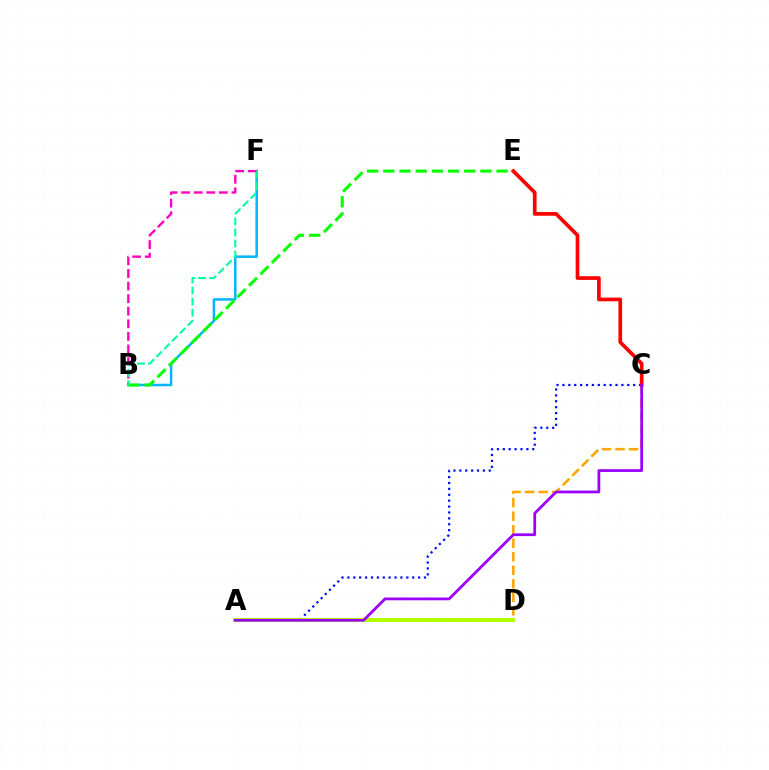{('C', 'D'): [{'color': '#ffa500', 'line_style': 'dashed', 'thickness': 1.84}], ('B', 'F'): [{'color': '#00b5ff', 'line_style': 'solid', 'thickness': 1.79}, {'color': '#ff00bd', 'line_style': 'dashed', 'thickness': 1.71}, {'color': '#00ff9d', 'line_style': 'dashed', 'thickness': 1.5}], ('A', 'C'): [{'color': '#0010ff', 'line_style': 'dotted', 'thickness': 1.6}, {'color': '#9b00ff', 'line_style': 'solid', 'thickness': 1.99}], ('B', 'E'): [{'color': '#08ff00', 'line_style': 'dashed', 'thickness': 2.2}], ('A', 'D'): [{'color': '#b3ff00', 'line_style': 'solid', 'thickness': 2.91}], ('C', 'E'): [{'color': '#ff0000', 'line_style': 'solid', 'thickness': 2.66}]}